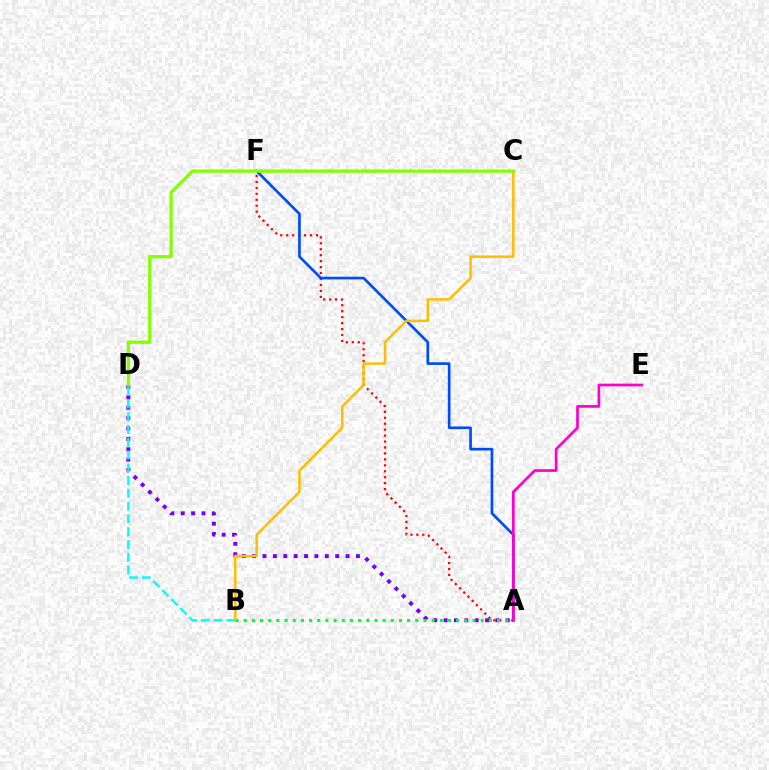{('A', 'D'): [{'color': '#7200ff', 'line_style': 'dotted', 'thickness': 2.82}], ('A', 'F'): [{'color': '#ff0000', 'line_style': 'dotted', 'thickness': 1.62}, {'color': '#004bff', 'line_style': 'solid', 'thickness': 1.92}], ('A', 'B'): [{'color': '#00ff39', 'line_style': 'dotted', 'thickness': 2.22}], ('B', 'C'): [{'color': '#ffbd00', 'line_style': 'solid', 'thickness': 1.79}], ('C', 'D'): [{'color': '#84ff00', 'line_style': 'solid', 'thickness': 2.32}], ('A', 'E'): [{'color': '#ff00cf', 'line_style': 'solid', 'thickness': 1.96}], ('B', 'D'): [{'color': '#00fff6', 'line_style': 'dashed', 'thickness': 1.73}]}